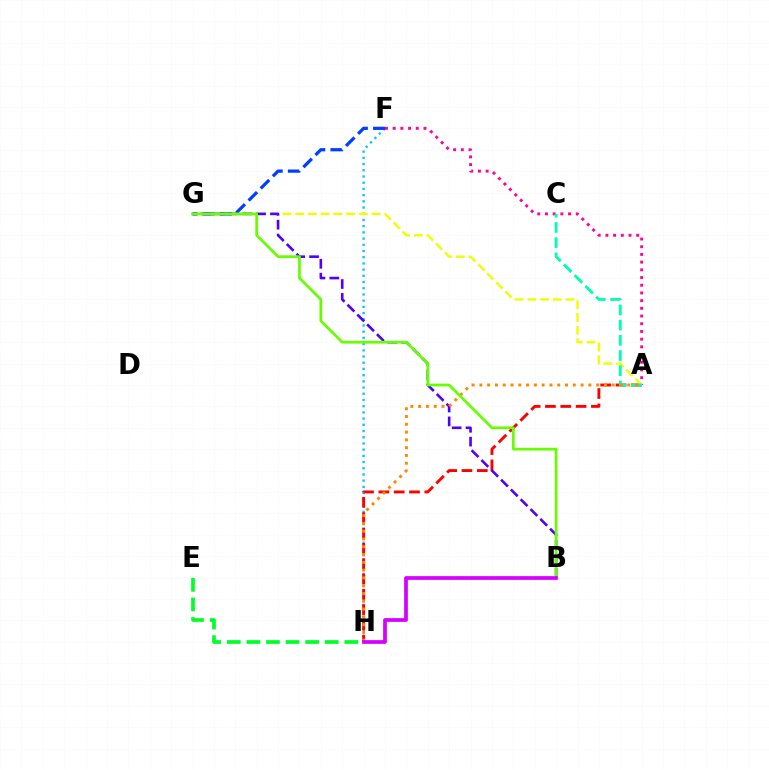{('F', 'H'): [{'color': '#00c7ff', 'line_style': 'dotted', 'thickness': 1.69}], ('A', 'H'): [{'color': '#ff0000', 'line_style': 'dashed', 'thickness': 2.08}, {'color': '#ff8800', 'line_style': 'dotted', 'thickness': 2.12}], ('A', 'F'): [{'color': '#ff00a0', 'line_style': 'dotted', 'thickness': 2.09}], ('A', 'G'): [{'color': '#eeff00', 'line_style': 'dashed', 'thickness': 1.73}], ('A', 'C'): [{'color': '#00ffaf', 'line_style': 'dashed', 'thickness': 2.06}], ('F', 'G'): [{'color': '#003fff', 'line_style': 'dashed', 'thickness': 2.33}], ('E', 'H'): [{'color': '#00ff27', 'line_style': 'dashed', 'thickness': 2.66}], ('B', 'G'): [{'color': '#4f00ff', 'line_style': 'dashed', 'thickness': 1.88}, {'color': '#66ff00', 'line_style': 'solid', 'thickness': 1.97}], ('B', 'H'): [{'color': '#d600ff', 'line_style': 'solid', 'thickness': 2.68}]}